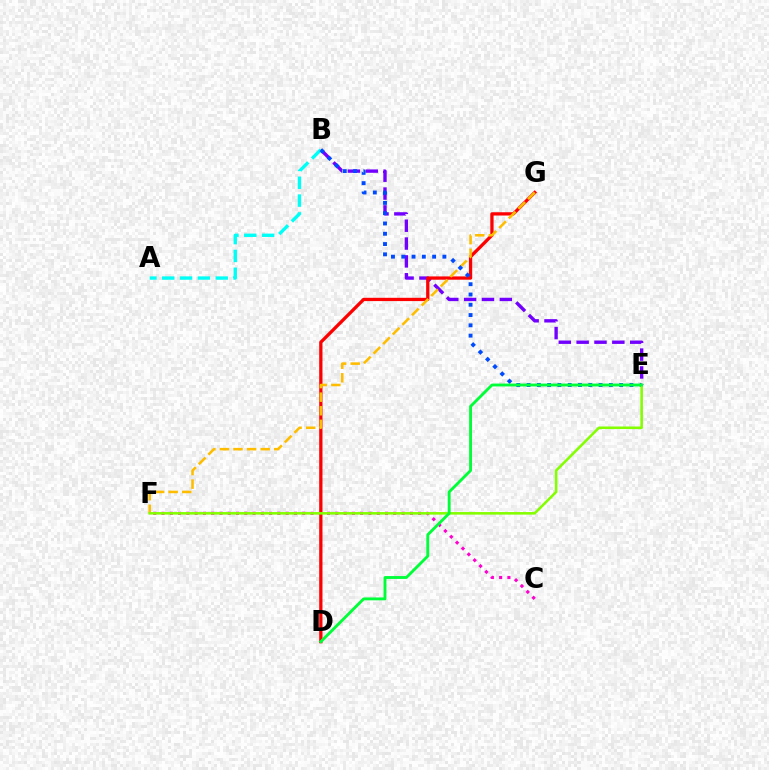{('B', 'E'): [{'color': '#7200ff', 'line_style': 'dashed', 'thickness': 2.42}, {'color': '#004bff', 'line_style': 'dotted', 'thickness': 2.8}], ('C', 'F'): [{'color': '#ff00cf', 'line_style': 'dotted', 'thickness': 2.25}], ('D', 'G'): [{'color': '#ff0000', 'line_style': 'solid', 'thickness': 2.36}], ('A', 'B'): [{'color': '#00fff6', 'line_style': 'dashed', 'thickness': 2.42}], ('F', 'G'): [{'color': '#ffbd00', 'line_style': 'dashed', 'thickness': 1.85}], ('E', 'F'): [{'color': '#84ff00', 'line_style': 'solid', 'thickness': 1.85}], ('D', 'E'): [{'color': '#00ff39', 'line_style': 'solid', 'thickness': 2.07}]}